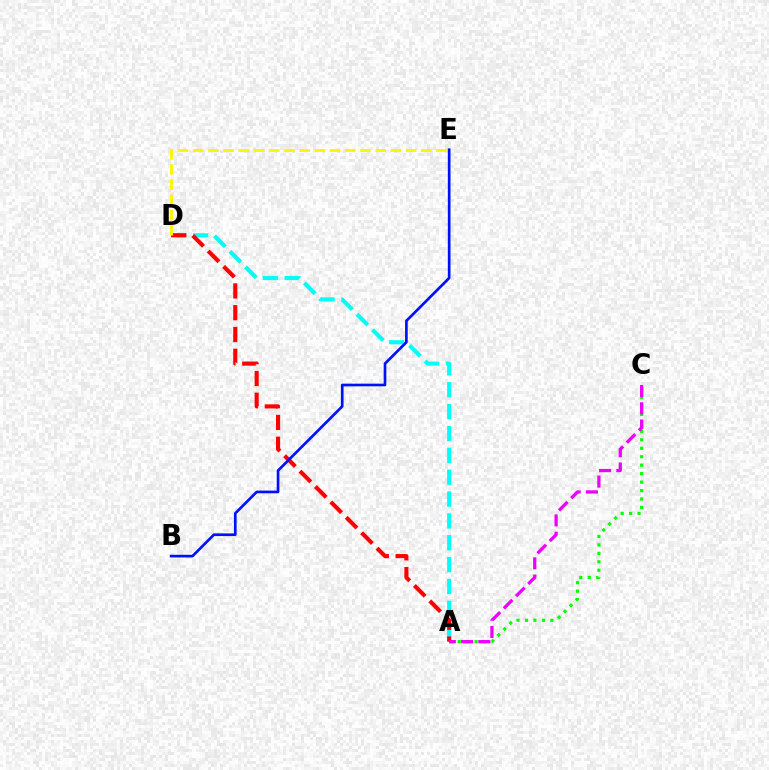{('A', 'C'): [{'color': '#08ff00', 'line_style': 'dotted', 'thickness': 2.3}, {'color': '#ee00ff', 'line_style': 'dashed', 'thickness': 2.35}], ('A', 'D'): [{'color': '#00fff6', 'line_style': 'dashed', 'thickness': 2.97}, {'color': '#ff0000', 'line_style': 'dashed', 'thickness': 2.96}], ('D', 'E'): [{'color': '#fcf500', 'line_style': 'dashed', 'thickness': 2.07}], ('B', 'E'): [{'color': '#0010ff', 'line_style': 'solid', 'thickness': 1.92}]}